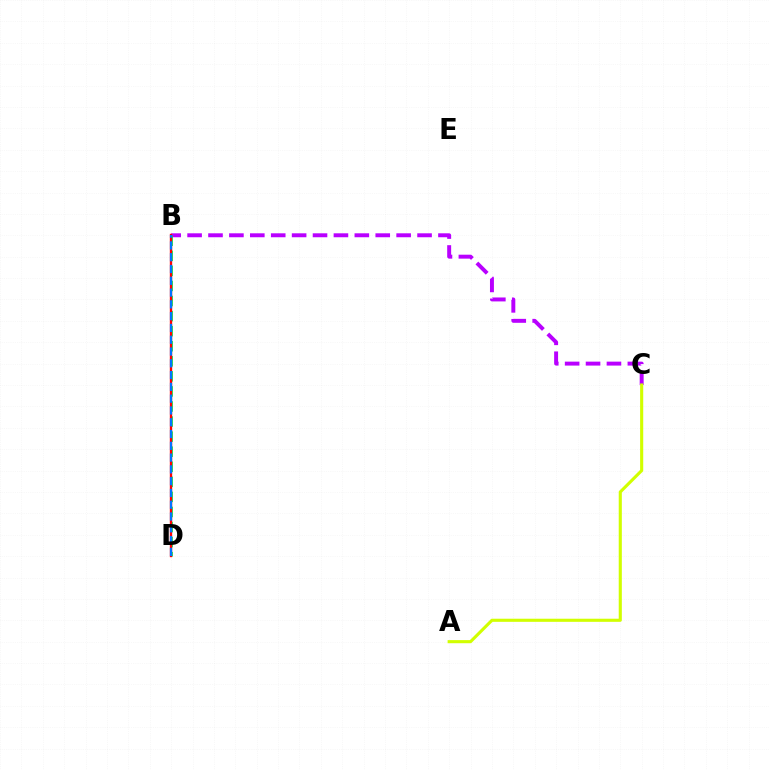{('B', 'C'): [{'color': '#b900ff', 'line_style': 'dashed', 'thickness': 2.84}], ('B', 'D'): [{'color': '#00ff5c', 'line_style': 'dashed', 'thickness': 2.05}, {'color': '#ff0000', 'line_style': 'solid', 'thickness': 1.69}, {'color': '#0074ff', 'line_style': 'dashed', 'thickness': 1.6}], ('A', 'C'): [{'color': '#d1ff00', 'line_style': 'solid', 'thickness': 2.24}]}